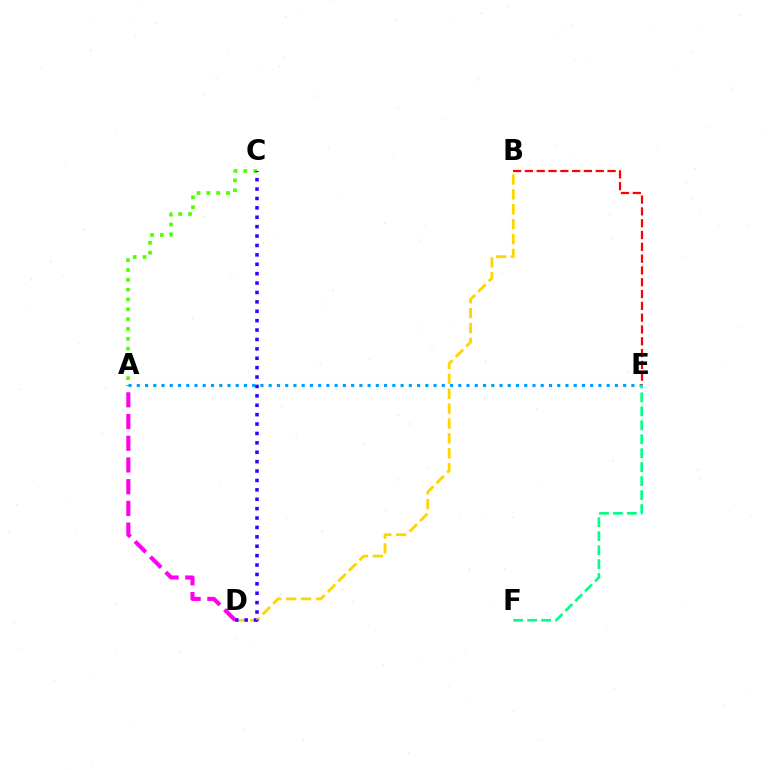{('B', 'D'): [{'color': '#ffd500', 'line_style': 'dashed', 'thickness': 2.02}], ('A', 'D'): [{'color': '#ff00ed', 'line_style': 'dashed', 'thickness': 2.95}], ('A', 'C'): [{'color': '#4fff00', 'line_style': 'dotted', 'thickness': 2.67}], ('A', 'E'): [{'color': '#009eff', 'line_style': 'dotted', 'thickness': 2.24}], ('C', 'D'): [{'color': '#3700ff', 'line_style': 'dotted', 'thickness': 2.55}], ('B', 'E'): [{'color': '#ff0000', 'line_style': 'dashed', 'thickness': 1.6}], ('E', 'F'): [{'color': '#00ff86', 'line_style': 'dashed', 'thickness': 1.9}]}